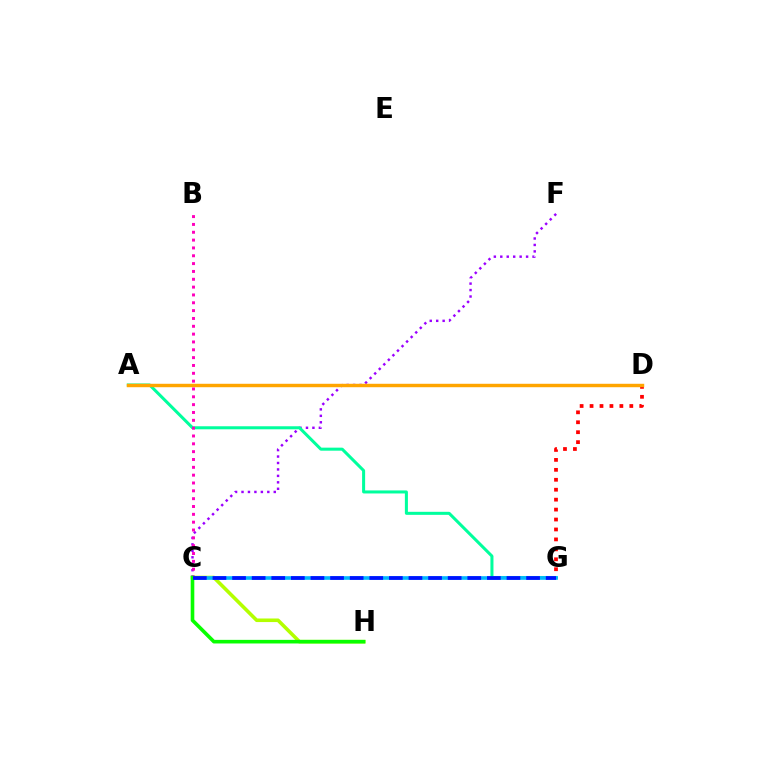{('C', 'H'): [{'color': '#b3ff00', 'line_style': 'solid', 'thickness': 2.58}, {'color': '#08ff00', 'line_style': 'solid', 'thickness': 2.6}], ('C', 'F'): [{'color': '#9b00ff', 'line_style': 'dotted', 'thickness': 1.75}], ('D', 'G'): [{'color': '#ff0000', 'line_style': 'dotted', 'thickness': 2.7}], ('A', 'G'): [{'color': '#00ff9d', 'line_style': 'solid', 'thickness': 2.18}], ('A', 'D'): [{'color': '#ffa500', 'line_style': 'solid', 'thickness': 2.47}], ('C', 'G'): [{'color': '#00b5ff', 'line_style': 'solid', 'thickness': 2.62}, {'color': '#0010ff', 'line_style': 'dashed', 'thickness': 2.66}], ('B', 'C'): [{'color': '#ff00bd', 'line_style': 'dotted', 'thickness': 2.13}]}